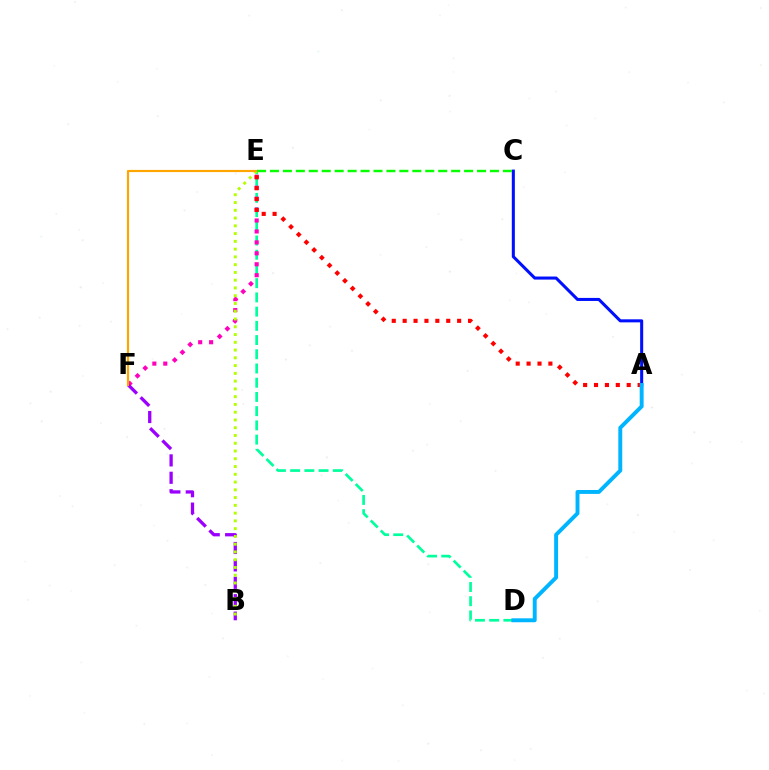{('D', 'E'): [{'color': '#00ff9d', 'line_style': 'dashed', 'thickness': 1.93}], ('E', 'F'): [{'color': '#ff00bd', 'line_style': 'dotted', 'thickness': 2.97}, {'color': '#ffa500', 'line_style': 'solid', 'thickness': 1.56}], ('B', 'F'): [{'color': '#9b00ff', 'line_style': 'dashed', 'thickness': 2.36}], ('A', 'E'): [{'color': '#ff0000', 'line_style': 'dotted', 'thickness': 2.96}], ('B', 'E'): [{'color': '#b3ff00', 'line_style': 'dotted', 'thickness': 2.11}], ('A', 'C'): [{'color': '#0010ff', 'line_style': 'solid', 'thickness': 2.2}], ('C', 'E'): [{'color': '#08ff00', 'line_style': 'dashed', 'thickness': 1.76}], ('A', 'D'): [{'color': '#00b5ff', 'line_style': 'solid', 'thickness': 2.82}]}